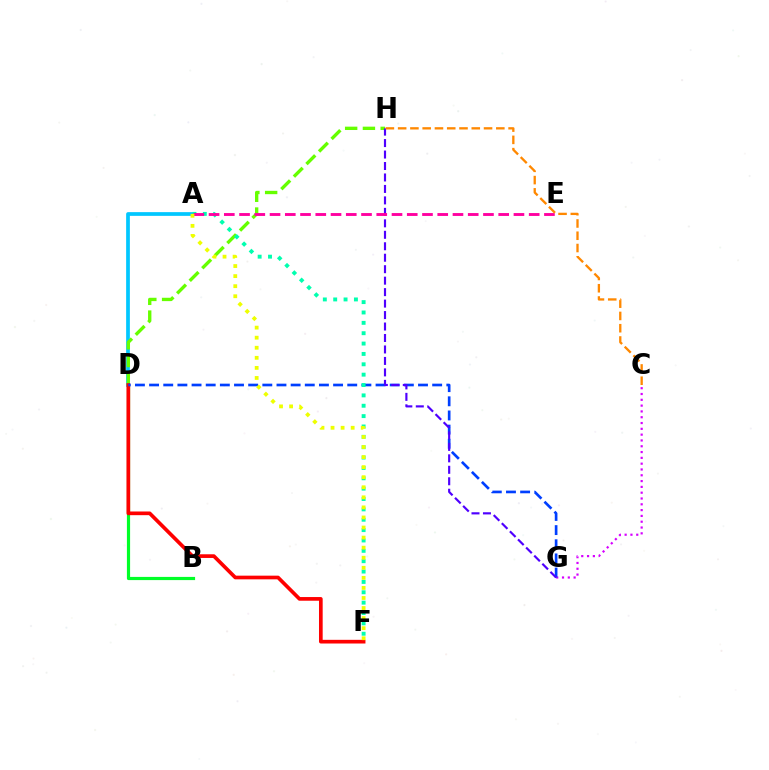{('B', 'D'): [{'color': '#00ff27', 'line_style': 'solid', 'thickness': 2.29}], ('C', 'G'): [{'color': '#d600ff', 'line_style': 'dotted', 'thickness': 1.58}], ('A', 'D'): [{'color': '#00c7ff', 'line_style': 'solid', 'thickness': 2.68}], ('D', 'H'): [{'color': '#66ff00', 'line_style': 'dashed', 'thickness': 2.41}], ('D', 'F'): [{'color': '#ff0000', 'line_style': 'solid', 'thickness': 2.65}], ('D', 'G'): [{'color': '#003fff', 'line_style': 'dashed', 'thickness': 1.92}], ('G', 'H'): [{'color': '#4f00ff', 'line_style': 'dashed', 'thickness': 1.56}], ('A', 'F'): [{'color': '#00ffaf', 'line_style': 'dotted', 'thickness': 2.82}, {'color': '#eeff00', 'line_style': 'dotted', 'thickness': 2.73}], ('A', 'E'): [{'color': '#ff00a0', 'line_style': 'dashed', 'thickness': 2.07}], ('C', 'H'): [{'color': '#ff8800', 'line_style': 'dashed', 'thickness': 1.67}]}